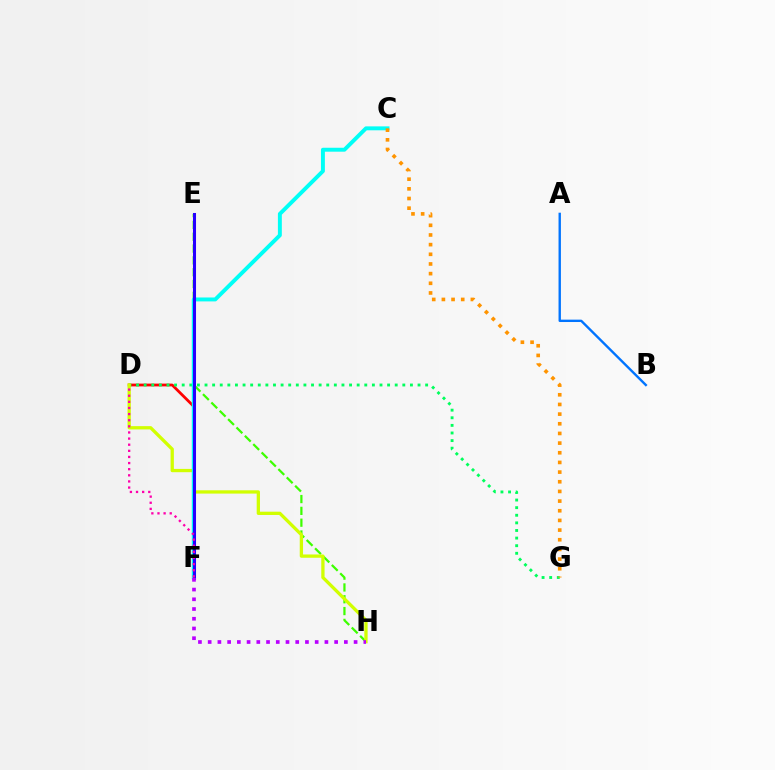{('D', 'F'): [{'color': '#ff0000', 'line_style': 'solid', 'thickness': 2.0}, {'color': '#ff00ac', 'line_style': 'dotted', 'thickness': 1.66}], ('E', 'H'): [{'color': '#3dff00', 'line_style': 'dashed', 'thickness': 1.6}], ('A', 'B'): [{'color': '#0074ff', 'line_style': 'solid', 'thickness': 1.71}], ('D', 'G'): [{'color': '#00ff5c', 'line_style': 'dotted', 'thickness': 2.07}], ('D', 'H'): [{'color': '#d1ff00', 'line_style': 'solid', 'thickness': 2.37}], ('C', 'F'): [{'color': '#00fff6', 'line_style': 'solid', 'thickness': 2.83}], ('E', 'F'): [{'color': '#2500ff', 'line_style': 'solid', 'thickness': 2.19}], ('C', 'G'): [{'color': '#ff9400', 'line_style': 'dotted', 'thickness': 2.63}], ('F', 'H'): [{'color': '#b900ff', 'line_style': 'dotted', 'thickness': 2.64}]}